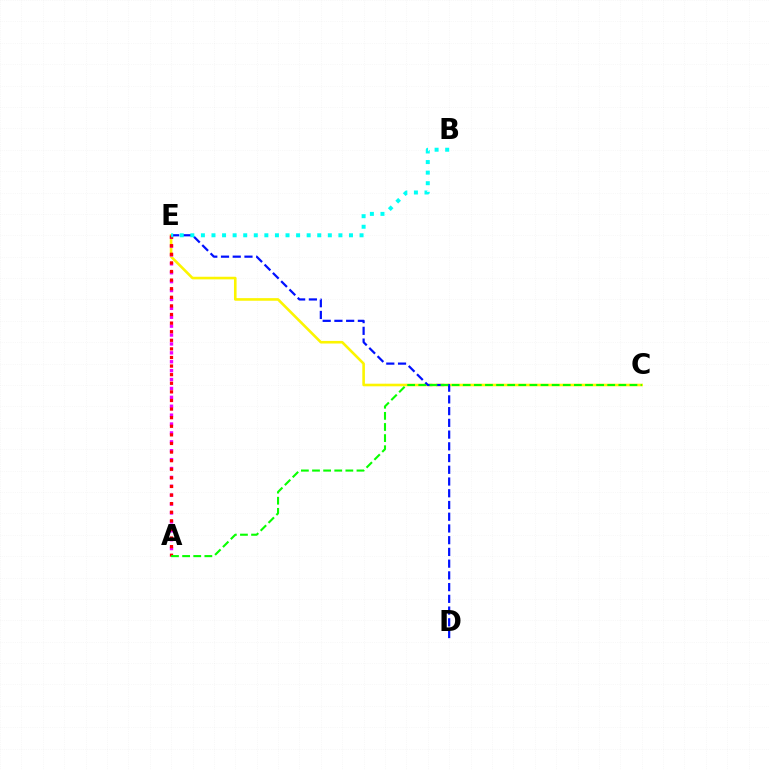{('C', 'E'): [{'color': '#fcf500', 'line_style': 'solid', 'thickness': 1.87}], ('A', 'E'): [{'color': '#ee00ff', 'line_style': 'dotted', 'thickness': 2.42}, {'color': '#ff0000', 'line_style': 'dotted', 'thickness': 2.34}], ('D', 'E'): [{'color': '#0010ff', 'line_style': 'dashed', 'thickness': 1.59}], ('B', 'E'): [{'color': '#00fff6', 'line_style': 'dotted', 'thickness': 2.87}], ('A', 'C'): [{'color': '#08ff00', 'line_style': 'dashed', 'thickness': 1.51}]}